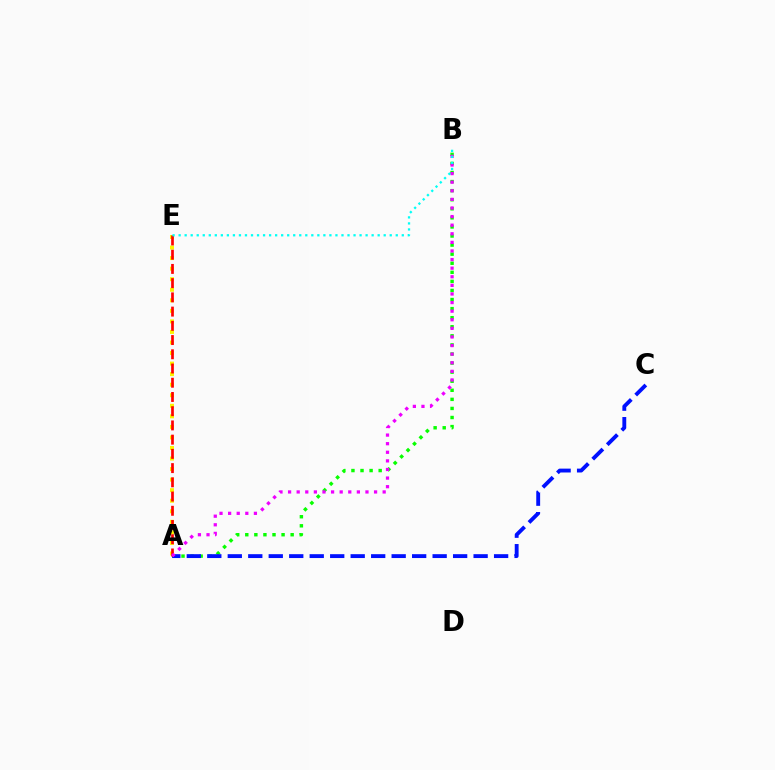{('A', 'E'): [{'color': '#fcf500', 'line_style': 'dotted', 'thickness': 2.87}, {'color': '#ff0000', 'line_style': 'dashed', 'thickness': 1.93}], ('A', 'B'): [{'color': '#08ff00', 'line_style': 'dotted', 'thickness': 2.47}, {'color': '#ee00ff', 'line_style': 'dotted', 'thickness': 2.34}], ('A', 'C'): [{'color': '#0010ff', 'line_style': 'dashed', 'thickness': 2.78}], ('B', 'E'): [{'color': '#00fff6', 'line_style': 'dotted', 'thickness': 1.64}]}